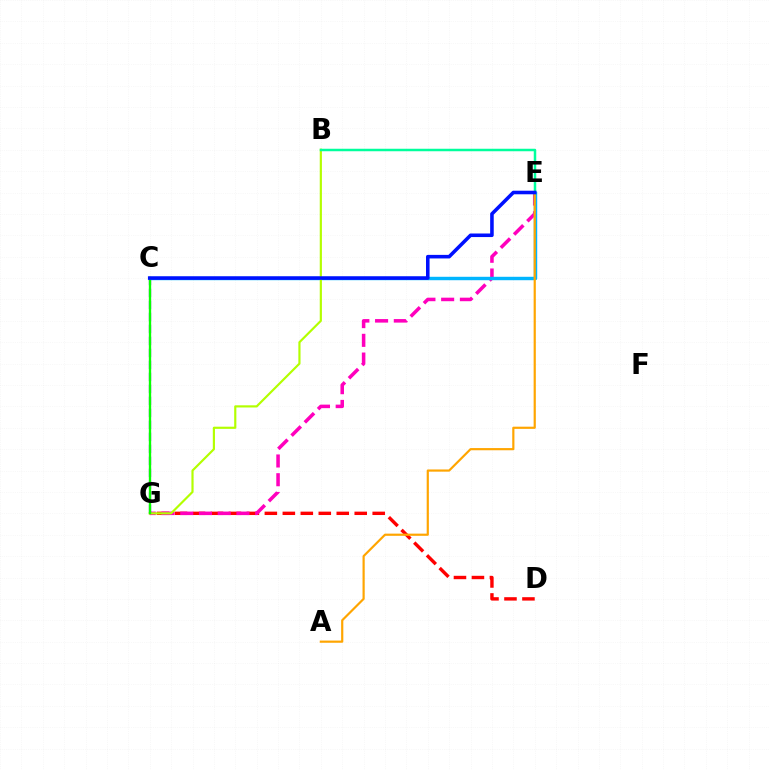{('D', 'G'): [{'color': '#ff0000', 'line_style': 'dashed', 'thickness': 2.44}], ('E', 'G'): [{'color': '#ff00bd', 'line_style': 'dashed', 'thickness': 2.55}], ('C', 'G'): [{'color': '#9b00ff', 'line_style': 'dashed', 'thickness': 1.63}, {'color': '#08ff00', 'line_style': 'solid', 'thickness': 1.68}], ('C', 'E'): [{'color': '#00b5ff', 'line_style': 'solid', 'thickness': 2.46}, {'color': '#0010ff', 'line_style': 'solid', 'thickness': 2.57}], ('A', 'E'): [{'color': '#ffa500', 'line_style': 'solid', 'thickness': 1.57}], ('B', 'G'): [{'color': '#b3ff00', 'line_style': 'solid', 'thickness': 1.56}], ('B', 'E'): [{'color': '#00ff9d', 'line_style': 'solid', 'thickness': 1.79}]}